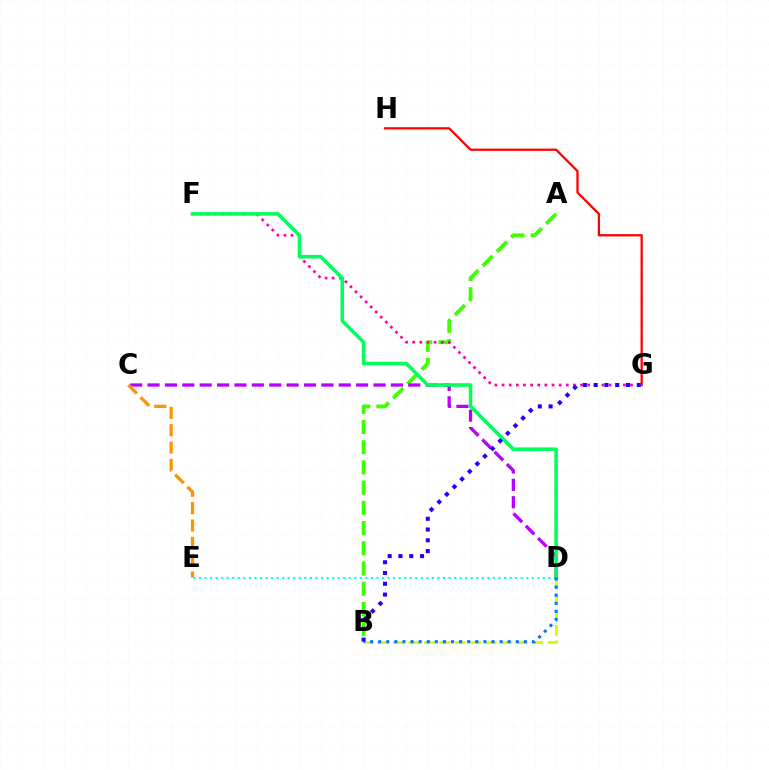{('A', 'B'): [{'color': '#3dff00', 'line_style': 'dashed', 'thickness': 2.75}], ('D', 'E'): [{'color': '#00fff6', 'line_style': 'dotted', 'thickness': 1.51}], ('F', 'G'): [{'color': '#ff00ac', 'line_style': 'dotted', 'thickness': 1.94}], ('C', 'D'): [{'color': '#b900ff', 'line_style': 'dashed', 'thickness': 2.36}], ('B', 'D'): [{'color': '#d1ff00', 'line_style': 'dashed', 'thickness': 2.1}, {'color': '#0074ff', 'line_style': 'dotted', 'thickness': 2.2}], ('D', 'F'): [{'color': '#00ff5c', 'line_style': 'solid', 'thickness': 2.55}], ('G', 'H'): [{'color': '#ff0000', 'line_style': 'solid', 'thickness': 1.64}], ('C', 'E'): [{'color': '#ff9400', 'line_style': 'dashed', 'thickness': 2.36}], ('B', 'G'): [{'color': '#2500ff', 'line_style': 'dotted', 'thickness': 2.93}]}